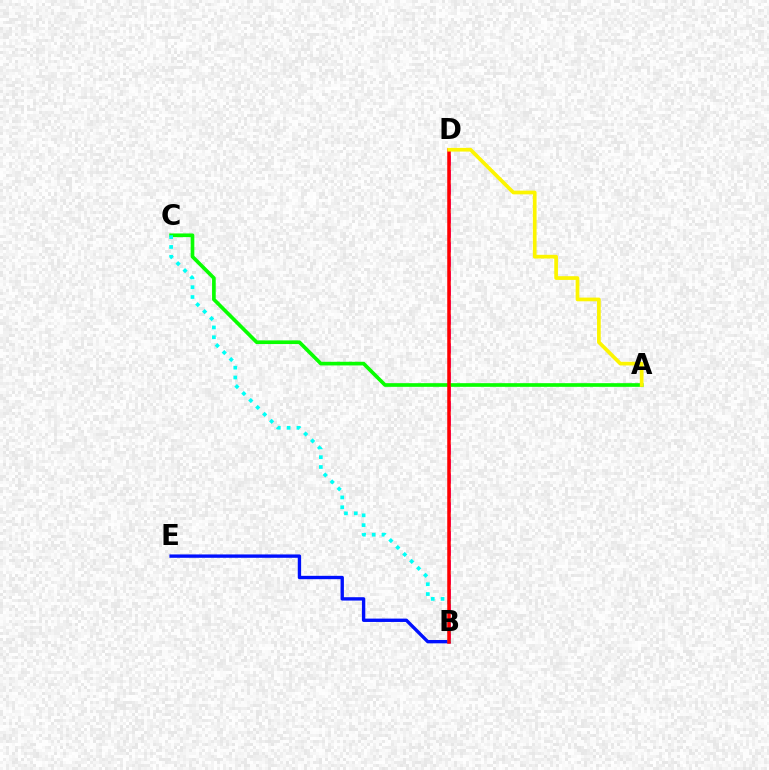{('A', 'C'): [{'color': '#08ff00', 'line_style': 'solid', 'thickness': 2.64}], ('B', 'E'): [{'color': '#0010ff', 'line_style': 'solid', 'thickness': 2.42}], ('B', 'D'): [{'color': '#ee00ff', 'line_style': 'dashed', 'thickness': 1.96}, {'color': '#ff0000', 'line_style': 'solid', 'thickness': 2.54}], ('B', 'C'): [{'color': '#00fff6', 'line_style': 'dotted', 'thickness': 2.67}], ('A', 'D'): [{'color': '#fcf500', 'line_style': 'solid', 'thickness': 2.67}]}